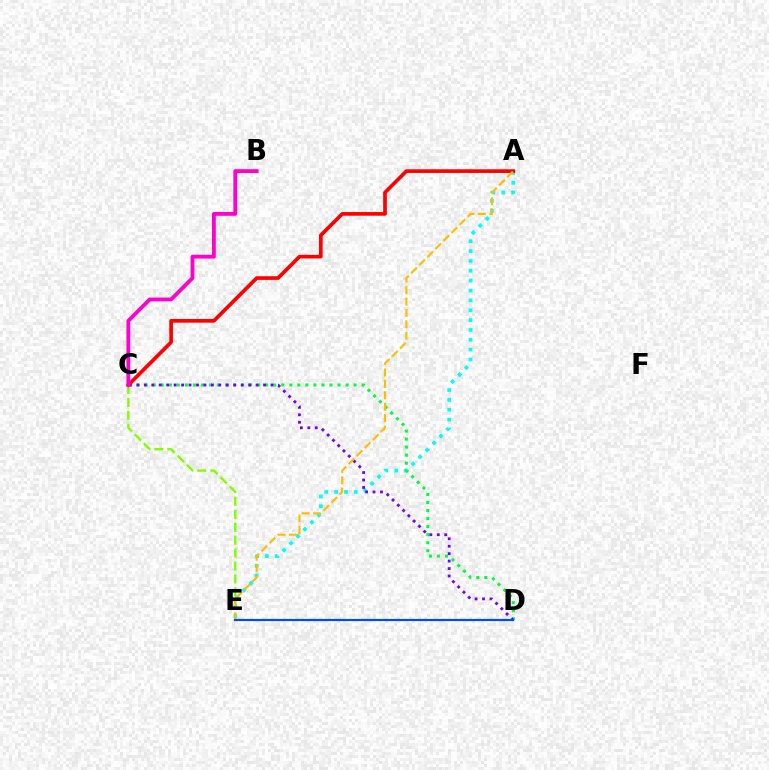{('C', 'E'): [{'color': '#84ff00', 'line_style': 'dashed', 'thickness': 1.76}], ('A', 'E'): [{'color': '#00fff6', 'line_style': 'dotted', 'thickness': 2.68}, {'color': '#ffbd00', 'line_style': 'dashed', 'thickness': 1.55}], ('C', 'D'): [{'color': '#00ff39', 'line_style': 'dotted', 'thickness': 2.18}, {'color': '#7200ff', 'line_style': 'dotted', 'thickness': 2.02}], ('A', 'C'): [{'color': '#ff0000', 'line_style': 'solid', 'thickness': 2.65}], ('D', 'E'): [{'color': '#004bff', 'line_style': 'solid', 'thickness': 1.57}], ('B', 'C'): [{'color': '#ff00cf', 'line_style': 'solid', 'thickness': 2.77}]}